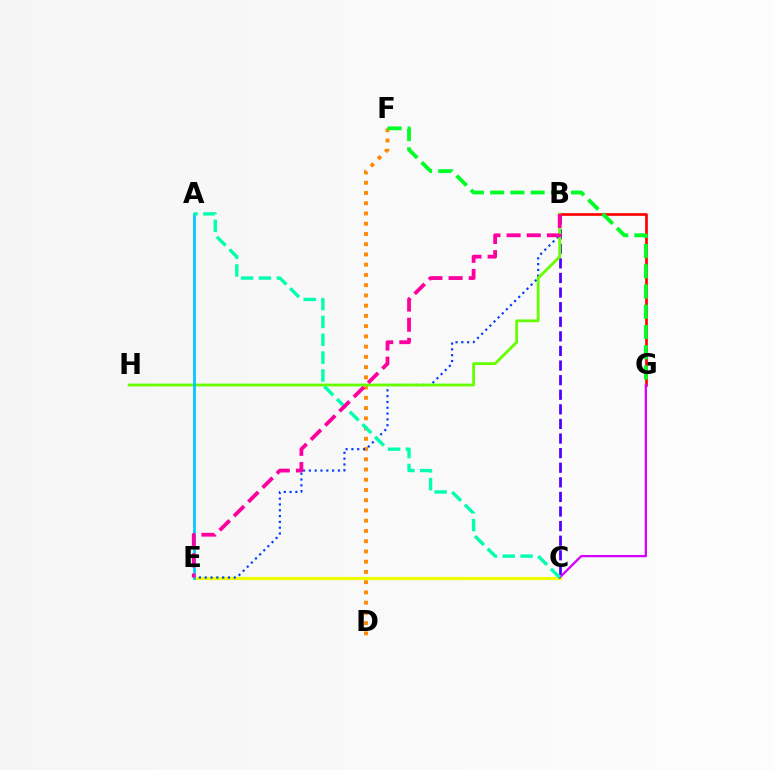{('B', 'C'): [{'color': '#4f00ff', 'line_style': 'dashed', 'thickness': 1.98}], ('C', 'E'): [{'color': '#eeff00', 'line_style': 'solid', 'thickness': 2.26}], ('B', 'G'): [{'color': '#ff0000', 'line_style': 'solid', 'thickness': 1.93}], ('D', 'F'): [{'color': '#ff8800', 'line_style': 'dotted', 'thickness': 2.78}], ('B', 'E'): [{'color': '#003fff', 'line_style': 'dotted', 'thickness': 1.58}, {'color': '#ff00a0', 'line_style': 'dashed', 'thickness': 2.74}], ('B', 'H'): [{'color': '#66ff00', 'line_style': 'solid', 'thickness': 2.03}], ('A', 'E'): [{'color': '#00c7ff', 'line_style': 'solid', 'thickness': 1.96}], ('C', 'G'): [{'color': '#d600ff', 'line_style': 'solid', 'thickness': 1.66}], ('F', 'G'): [{'color': '#00ff27', 'line_style': 'dashed', 'thickness': 2.75}], ('A', 'C'): [{'color': '#00ffaf', 'line_style': 'dashed', 'thickness': 2.43}]}